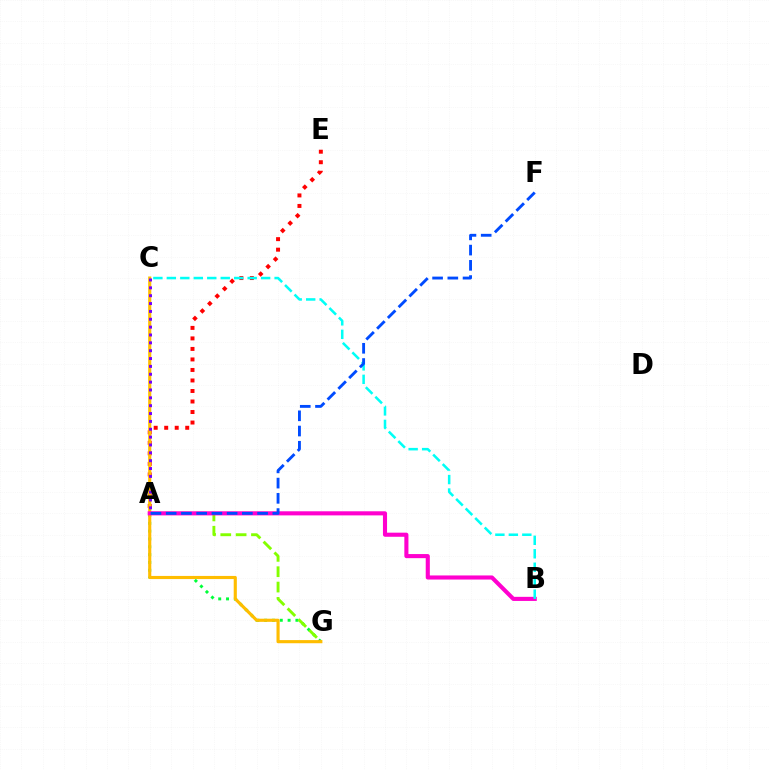{('A', 'G'): [{'color': '#00ff39', 'line_style': 'dotted', 'thickness': 2.13}, {'color': '#84ff00', 'line_style': 'dashed', 'thickness': 2.08}], ('A', 'E'): [{'color': '#ff0000', 'line_style': 'dotted', 'thickness': 2.86}], ('C', 'G'): [{'color': '#ffbd00', 'line_style': 'solid', 'thickness': 2.25}], ('A', 'B'): [{'color': '#ff00cf', 'line_style': 'solid', 'thickness': 2.95}], ('B', 'C'): [{'color': '#00fff6', 'line_style': 'dashed', 'thickness': 1.83}], ('A', 'F'): [{'color': '#004bff', 'line_style': 'dashed', 'thickness': 2.07}], ('A', 'C'): [{'color': '#7200ff', 'line_style': 'dotted', 'thickness': 2.13}]}